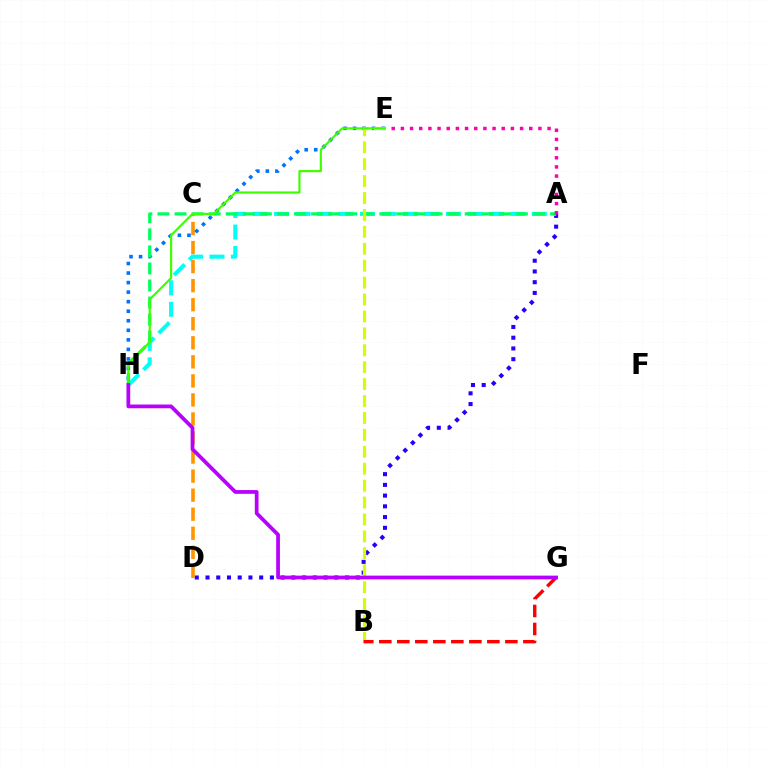{('A', 'D'): [{'color': '#2500ff', 'line_style': 'dotted', 'thickness': 2.92}], ('C', 'D'): [{'color': '#ff9400', 'line_style': 'dashed', 'thickness': 2.59}], ('E', 'H'): [{'color': '#0074ff', 'line_style': 'dotted', 'thickness': 2.59}, {'color': '#3dff00', 'line_style': 'solid', 'thickness': 1.55}], ('A', 'H'): [{'color': '#00fff6', 'line_style': 'dashed', 'thickness': 2.92}, {'color': '#00ff5c', 'line_style': 'dashed', 'thickness': 2.32}], ('B', 'E'): [{'color': '#d1ff00', 'line_style': 'dashed', 'thickness': 2.3}], ('A', 'E'): [{'color': '#ff00ac', 'line_style': 'dotted', 'thickness': 2.49}], ('B', 'G'): [{'color': '#ff0000', 'line_style': 'dashed', 'thickness': 2.45}], ('G', 'H'): [{'color': '#b900ff', 'line_style': 'solid', 'thickness': 2.69}]}